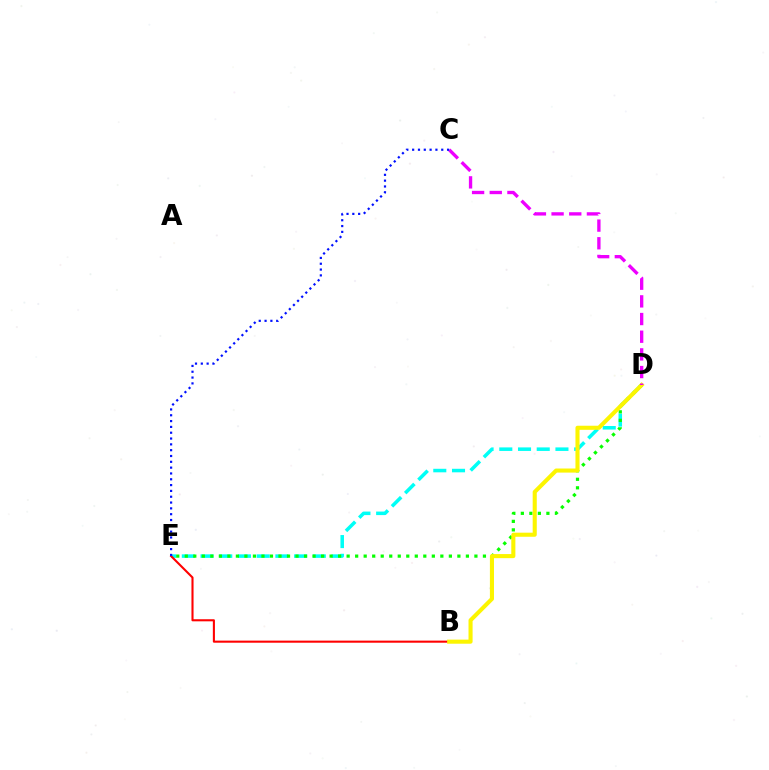{('D', 'E'): [{'color': '#00fff6', 'line_style': 'dashed', 'thickness': 2.54}, {'color': '#08ff00', 'line_style': 'dotted', 'thickness': 2.31}], ('B', 'E'): [{'color': '#ff0000', 'line_style': 'solid', 'thickness': 1.5}], ('B', 'D'): [{'color': '#fcf500', 'line_style': 'solid', 'thickness': 2.94}], ('C', 'D'): [{'color': '#ee00ff', 'line_style': 'dashed', 'thickness': 2.4}], ('C', 'E'): [{'color': '#0010ff', 'line_style': 'dotted', 'thickness': 1.58}]}